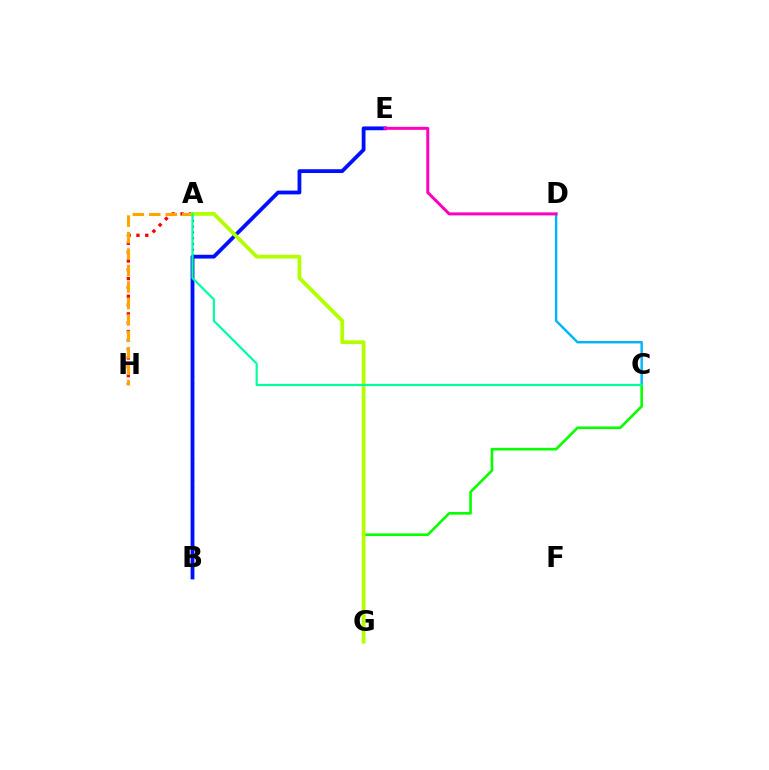{('A', 'H'): [{'color': '#ff0000', 'line_style': 'dotted', 'thickness': 2.4}, {'color': '#ffa500', 'line_style': 'dashed', 'thickness': 2.24}], ('A', 'B'): [{'color': '#9b00ff', 'line_style': 'dotted', 'thickness': 1.57}], ('C', 'D'): [{'color': '#00b5ff', 'line_style': 'solid', 'thickness': 1.75}], ('C', 'G'): [{'color': '#08ff00', 'line_style': 'solid', 'thickness': 1.89}], ('B', 'E'): [{'color': '#0010ff', 'line_style': 'solid', 'thickness': 2.74}], ('D', 'E'): [{'color': '#ff00bd', 'line_style': 'solid', 'thickness': 2.16}], ('A', 'G'): [{'color': '#b3ff00', 'line_style': 'solid', 'thickness': 2.72}], ('A', 'C'): [{'color': '#00ff9d', 'line_style': 'solid', 'thickness': 1.57}]}